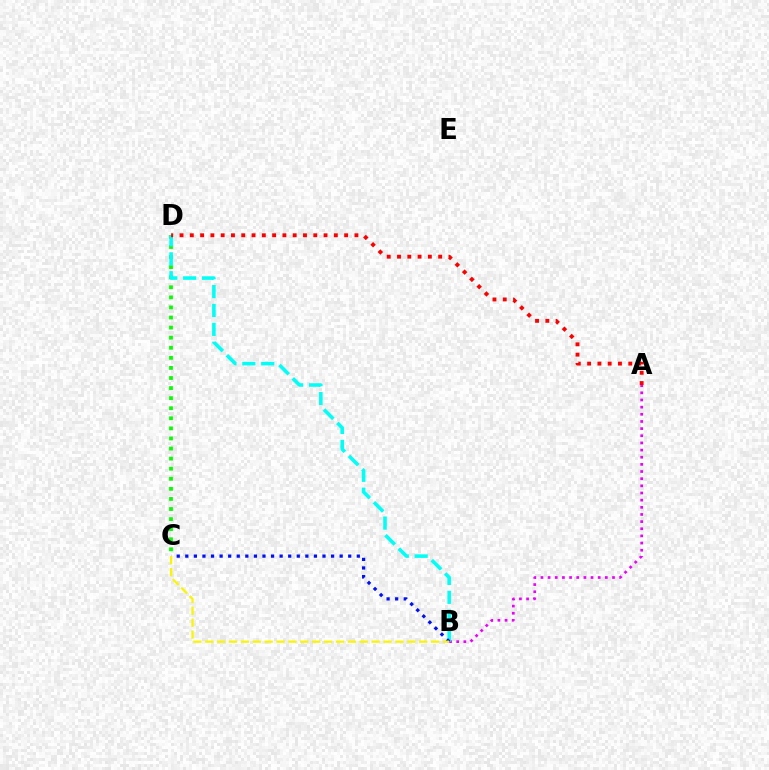{('C', 'D'): [{'color': '#08ff00', 'line_style': 'dotted', 'thickness': 2.74}], ('A', 'B'): [{'color': '#ee00ff', 'line_style': 'dotted', 'thickness': 1.94}], ('B', 'D'): [{'color': '#00fff6', 'line_style': 'dashed', 'thickness': 2.57}], ('B', 'C'): [{'color': '#0010ff', 'line_style': 'dotted', 'thickness': 2.33}, {'color': '#fcf500', 'line_style': 'dashed', 'thickness': 1.61}], ('A', 'D'): [{'color': '#ff0000', 'line_style': 'dotted', 'thickness': 2.8}]}